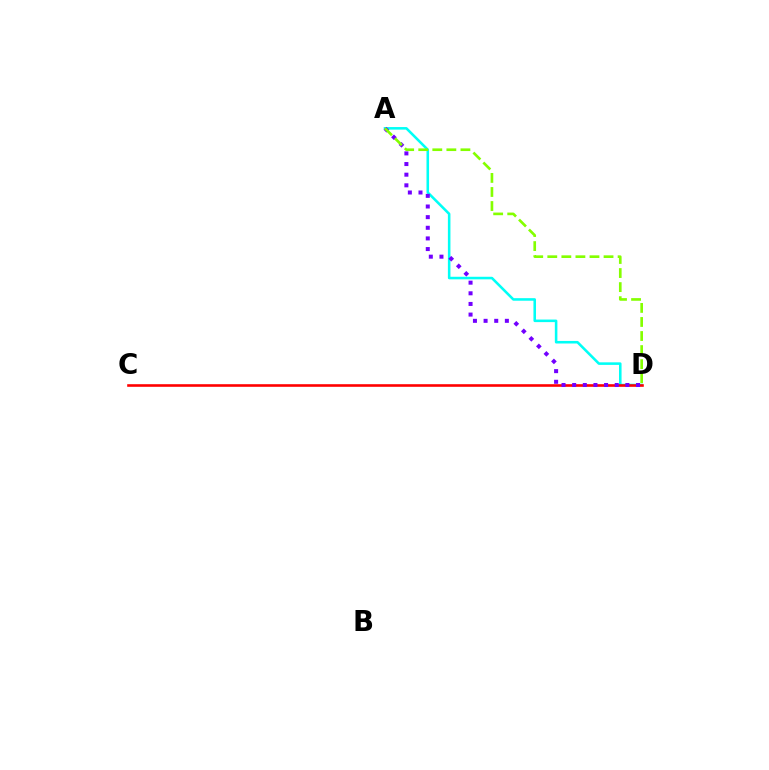{('A', 'D'): [{'color': '#00fff6', 'line_style': 'solid', 'thickness': 1.84}, {'color': '#7200ff', 'line_style': 'dotted', 'thickness': 2.89}, {'color': '#84ff00', 'line_style': 'dashed', 'thickness': 1.91}], ('C', 'D'): [{'color': '#ff0000', 'line_style': 'solid', 'thickness': 1.88}]}